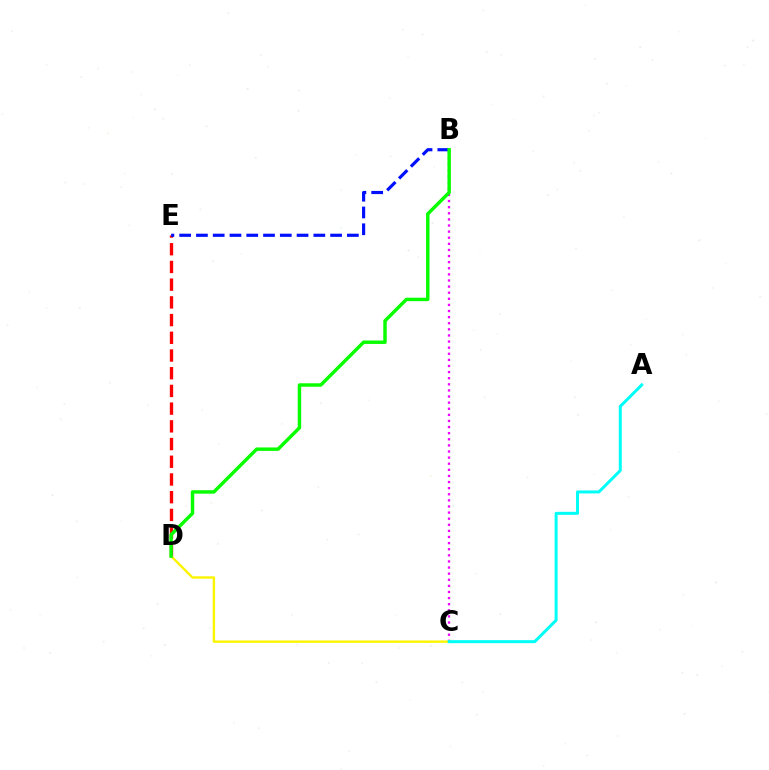{('D', 'E'): [{'color': '#ff0000', 'line_style': 'dashed', 'thickness': 2.41}], ('B', 'E'): [{'color': '#0010ff', 'line_style': 'dashed', 'thickness': 2.28}], ('B', 'C'): [{'color': '#ee00ff', 'line_style': 'dotted', 'thickness': 1.66}], ('C', 'D'): [{'color': '#fcf500', 'line_style': 'solid', 'thickness': 1.73}], ('A', 'C'): [{'color': '#00fff6', 'line_style': 'solid', 'thickness': 2.16}], ('B', 'D'): [{'color': '#08ff00', 'line_style': 'solid', 'thickness': 2.48}]}